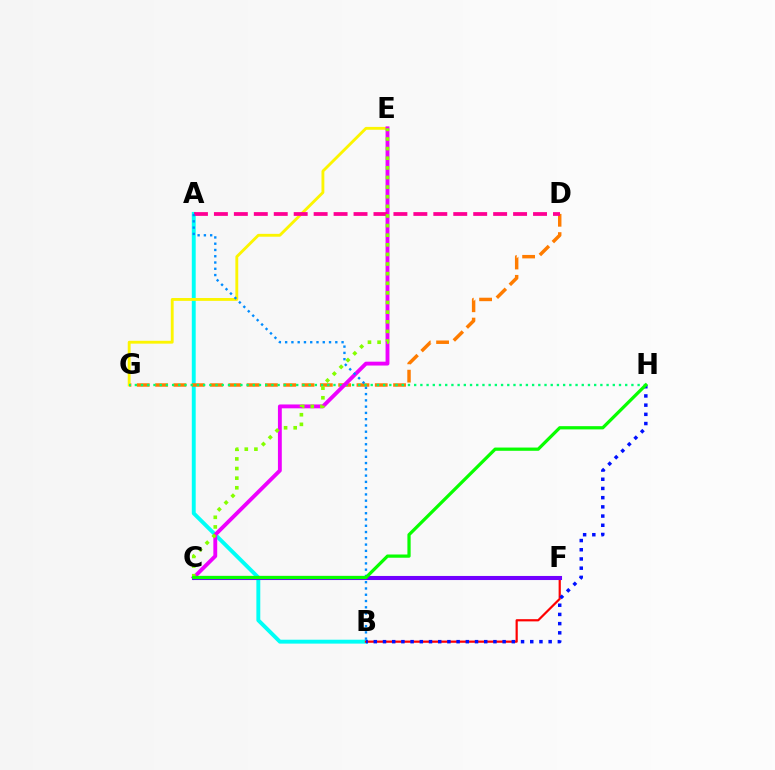{('A', 'B'): [{'color': '#00fff6', 'line_style': 'solid', 'thickness': 2.81}, {'color': '#008cff', 'line_style': 'dotted', 'thickness': 1.7}], ('D', 'G'): [{'color': '#ff7c00', 'line_style': 'dashed', 'thickness': 2.49}], ('E', 'G'): [{'color': '#fcf500', 'line_style': 'solid', 'thickness': 2.06}], ('B', 'F'): [{'color': '#ff0000', 'line_style': 'solid', 'thickness': 1.58}], ('G', 'H'): [{'color': '#00ff74', 'line_style': 'dotted', 'thickness': 1.69}], ('C', 'E'): [{'color': '#ee00ff', 'line_style': 'solid', 'thickness': 2.78}, {'color': '#84ff00', 'line_style': 'dotted', 'thickness': 2.61}], ('B', 'H'): [{'color': '#0010ff', 'line_style': 'dotted', 'thickness': 2.5}], ('A', 'D'): [{'color': '#ff0094', 'line_style': 'dashed', 'thickness': 2.71}], ('C', 'F'): [{'color': '#7200ff', 'line_style': 'solid', 'thickness': 2.94}], ('C', 'H'): [{'color': '#08ff00', 'line_style': 'solid', 'thickness': 2.33}]}